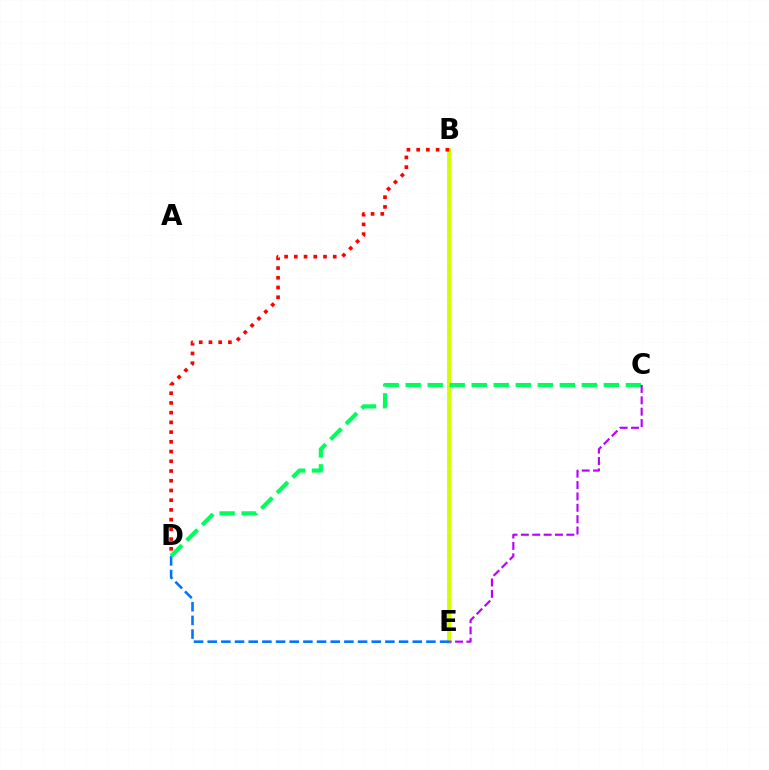{('B', 'E'): [{'color': '#d1ff00', 'line_style': 'solid', 'thickness': 2.82}], ('D', 'E'): [{'color': '#0074ff', 'line_style': 'dashed', 'thickness': 1.86}], ('B', 'D'): [{'color': '#ff0000', 'line_style': 'dotted', 'thickness': 2.64}], ('C', 'D'): [{'color': '#00ff5c', 'line_style': 'dashed', 'thickness': 2.99}], ('C', 'E'): [{'color': '#b900ff', 'line_style': 'dashed', 'thickness': 1.54}]}